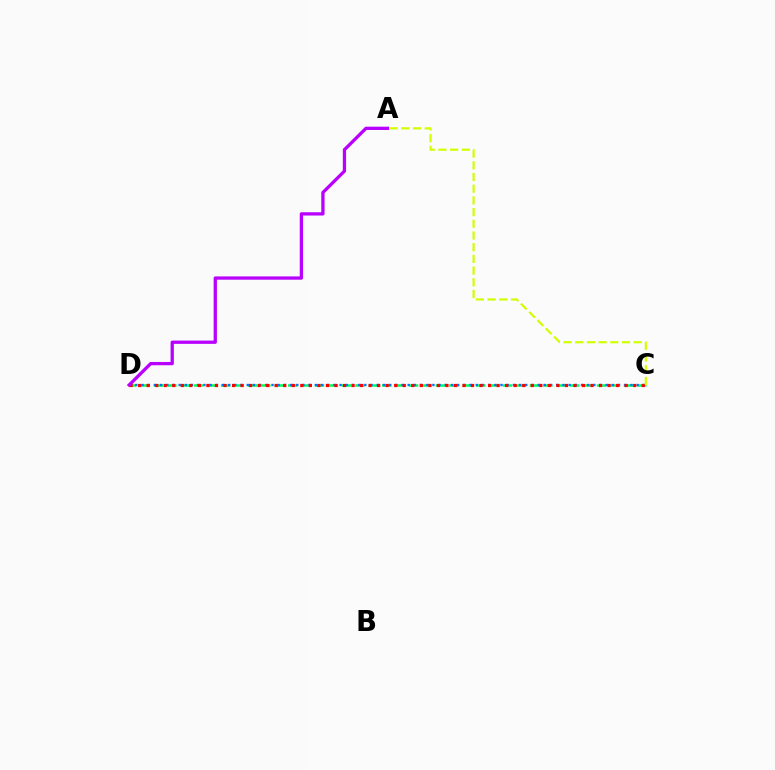{('C', 'D'): [{'color': '#00ff5c', 'line_style': 'dashed', 'thickness': 1.82}, {'color': '#0074ff', 'line_style': 'dotted', 'thickness': 1.68}, {'color': '#ff0000', 'line_style': 'dotted', 'thickness': 2.32}], ('A', 'C'): [{'color': '#d1ff00', 'line_style': 'dashed', 'thickness': 1.59}], ('A', 'D'): [{'color': '#b900ff', 'line_style': 'solid', 'thickness': 2.36}]}